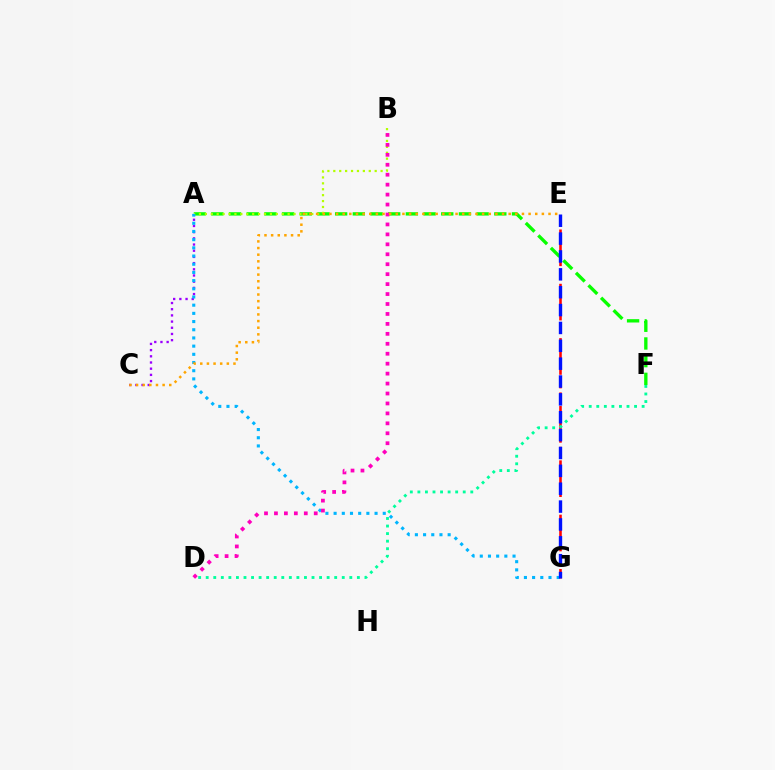{('A', 'C'): [{'color': '#9b00ff', 'line_style': 'dotted', 'thickness': 1.68}], ('A', 'F'): [{'color': '#08ff00', 'line_style': 'dashed', 'thickness': 2.4}], ('A', 'B'): [{'color': '#b3ff00', 'line_style': 'dotted', 'thickness': 1.61}], ('A', 'G'): [{'color': '#00b5ff', 'line_style': 'dotted', 'thickness': 2.23}], ('E', 'G'): [{'color': '#ff0000', 'line_style': 'dashed', 'thickness': 1.85}, {'color': '#0010ff', 'line_style': 'dashed', 'thickness': 2.43}], ('D', 'F'): [{'color': '#00ff9d', 'line_style': 'dotted', 'thickness': 2.05}], ('B', 'D'): [{'color': '#ff00bd', 'line_style': 'dotted', 'thickness': 2.7}], ('C', 'E'): [{'color': '#ffa500', 'line_style': 'dotted', 'thickness': 1.8}]}